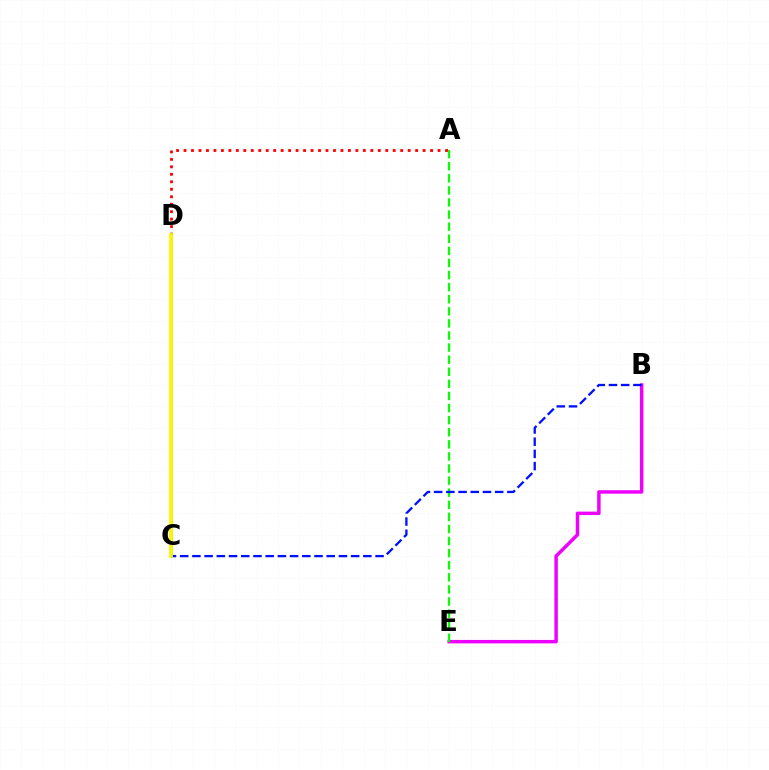{('B', 'E'): [{'color': '#ee00ff', 'line_style': 'solid', 'thickness': 2.49}], ('A', 'E'): [{'color': '#08ff00', 'line_style': 'dashed', 'thickness': 1.64}], ('A', 'D'): [{'color': '#ff0000', 'line_style': 'dotted', 'thickness': 2.03}], ('C', 'D'): [{'color': '#00fff6', 'line_style': 'solid', 'thickness': 2.08}, {'color': '#fcf500', 'line_style': 'solid', 'thickness': 2.71}], ('B', 'C'): [{'color': '#0010ff', 'line_style': 'dashed', 'thickness': 1.66}]}